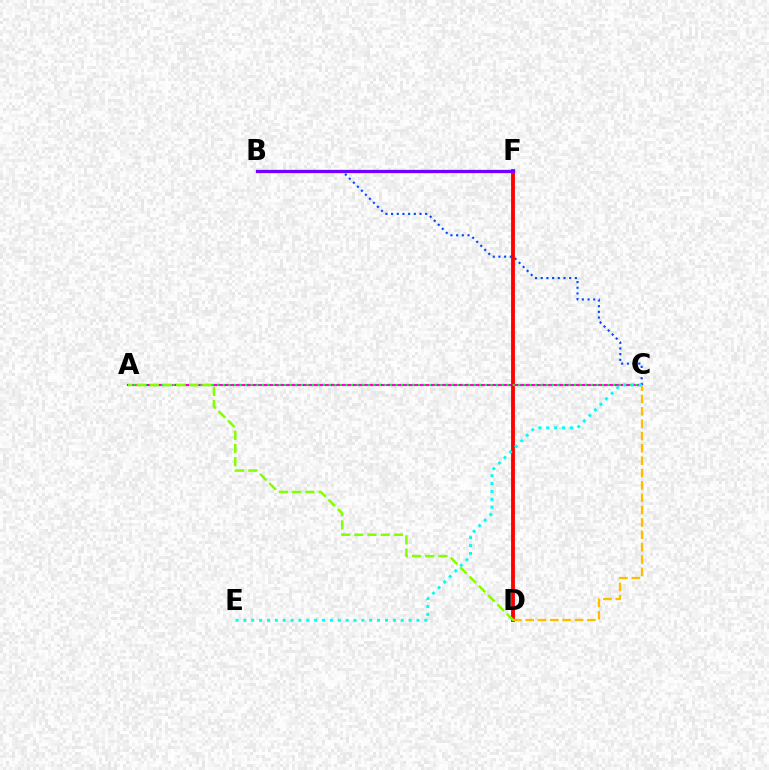{('A', 'C'): [{'color': '#ff00cf', 'line_style': 'solid', 'thickness': 1.53}, {'color': '#00ff39', 'line_style': 'dotted', 'thickness': 1.51}], ('B', 'C'): [{'color': '#004bff', 'line_style': 'dotted', 'thickness': 1.54}], ('D', 'F'): [{'color': '#ff0000', 'line_style': 'solid', 'thickness': 2.76}], ('C', 'D'): [{'color': '#ffbd00', 'line_style': 'dashed', 'thickness': 1.68}], ('B', 'F'): [{'color': '#7200ff', 'line_style': 'solid', 'thickness': 2.38}], ('C', 'E'): [{'color': '#00fff6', 'line_style': 'dotted', 'thickness': 2.14}], ('A', 'D'): [{'color': '#84ff00', 'line_style': 'dashed', 'thickness': 1.79}]}